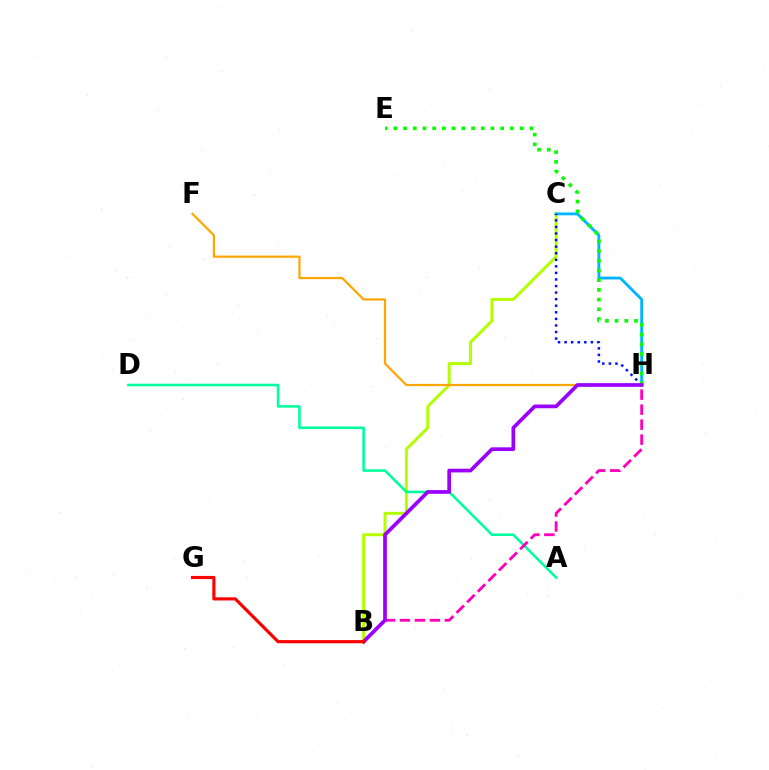{('B', 'C'): [{'color': '#b3ff00', 'line_style': 'solid', 'thickness': 2.15}], ('C', 'H'): [{'color': '#00b5ff', 'line_style': 'solid', 'thickness': 2.05}, {'color': '#0010ff', 'line_style': 'dotted', 'thickness': 1.78}], ('F', 'H'): [{'color': '#ffa500', 'line_style': 'solid', 'thickness': 1.58}], ('A', 'D'): [{'color': '#00ff9d', 'line_style': 'solid', 'thickness': 1.85}], ('B', 'H'): [{'color': '#ff00bd', 'line_style': 'dashed', 'thickness': 2.04}, {'color': '#9b00ff', 'line_style': 'solid', 'thickness': 2.67}], ('E', 'H'): [{'color': '#08ff00', 'line_style': 'dotted', 'thickness': 2.64}], ('B', 'G'): [{'color': '#ff0000', 'line_style': 'solid', 'thickness': 2.27}]}